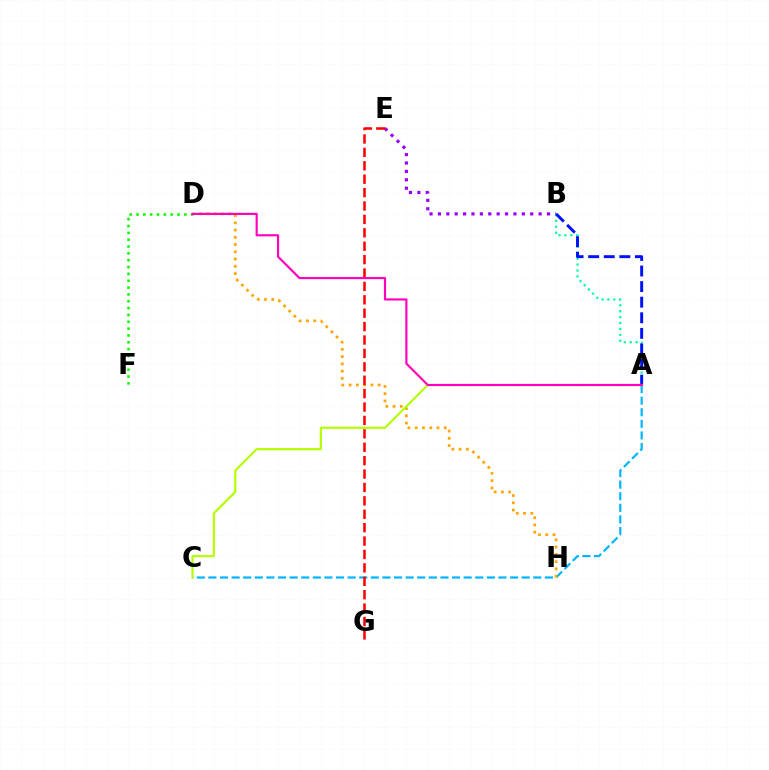{('B', 'E'): [{'color': '#9b00ff', 'line_style': 'dotted', 'thickness': 2.28}], ('A', 'B'): [{'color': '#00ff9d', 'line_style': 'dotted', 'thickness': 1.61}, {'color': '#0010ff', 'line_style': 'dashed', 'thickness': 2.12}], ('A', 'C'): [{'color': '#00b5ff', 'line_style': 'dashed', 'thickness': 1.58}, {'color': '#b3ff00', 'line_style': 'solid', 'thickness': 1.56}], ('D', 'H'): [{'color': '#ffa500', 'line_style': 'dotted', 'thickness': 1.97}], ('D', 'F'): [{'color': '#08ff00', 'line_style': 'dotted', 'thickness': 1.86}], ('E', 'G'): [{'color': '#ff0000', 'line_style': 'dashed', 'thickness': 1.82}], ('A', 'D'): [{'color': '#ff00bd', 'line_style': 'solid', 'thickness': 1.56}]}